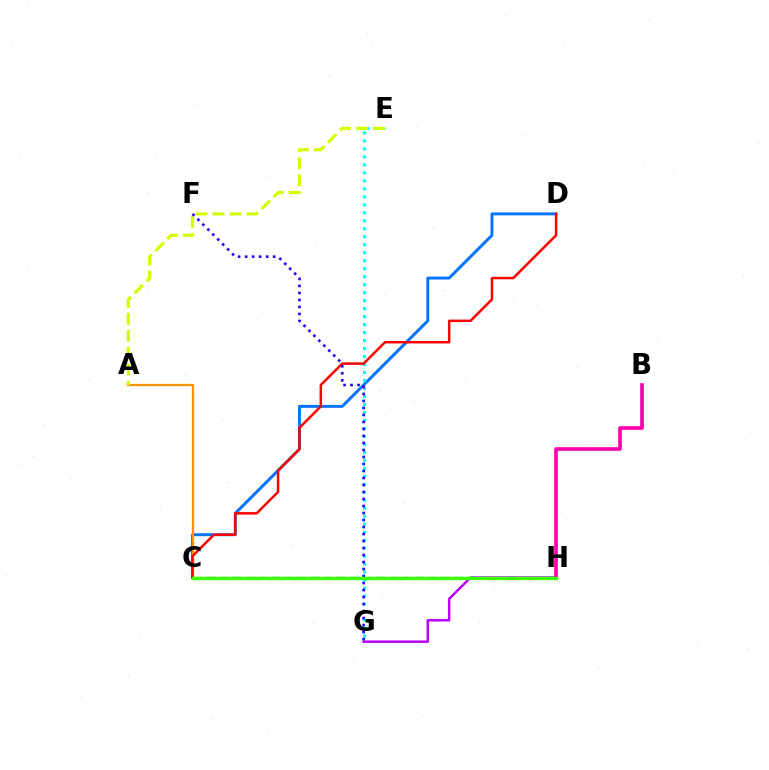{('C', 'D'): [{'color': '#0074ff', 'line_style': 'solid', 'thickness': 2.1}, {'color': '#ff0000', 'line_style': 'solid', 'thickness': 1.78}], ('E', 'G'): [{'color': '#00fff6', 'line_style': 'dotted', 'thickness': 2.17}], ('G', 'H'): [{'color': '#b900ff', 'line_style': 'solid', 'thickness': 1.79}], ('A', 'C'): [{'color': '#ff9400', 'line_style': 'solid', 'thickness': 1.61}], ('A', 'E'): [{'color': '#d1ff00', 'line_style': 'dashed', 'thickness': 2.31}], ('C', 'H'): [{'color': '#00ff5c', 'line_style': 'dashed', 'thickness': 1.78}, {'color': '#3dff00', 'line_style': 'solid', 'thickness': 2.42}], ('B', 'H'): [{'color': '#ff00ac', 'line_style': 'solid', 'thickness': 2.63}], ('F', 'G'): [{'color': '#2500ff', 'line_style': 'dotted', 'thickness': 1.9}]}